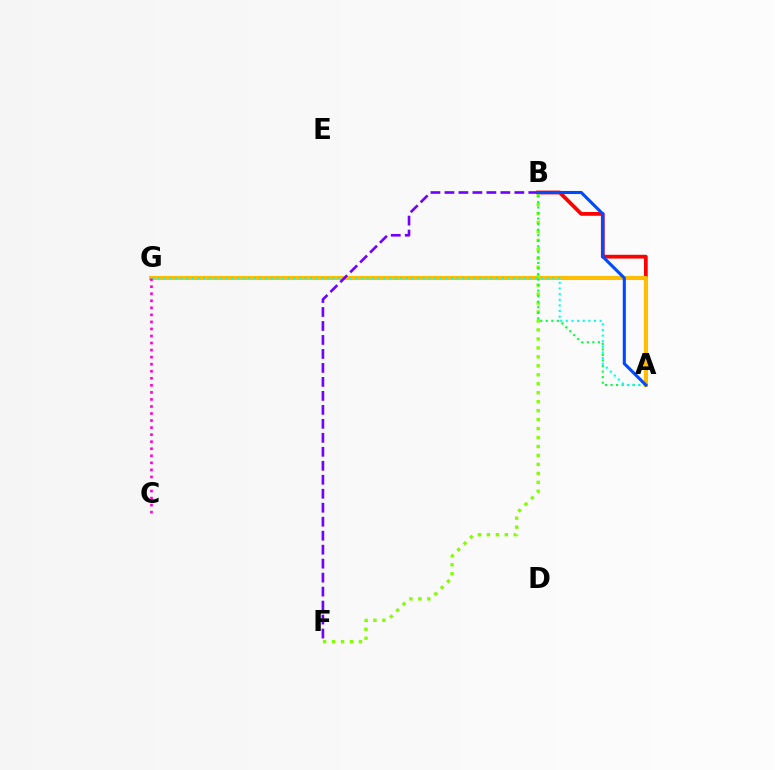{('A', 'B'): [{'color': '#ff0000', 'line_style': 'solid', 'thickness': 2.71}, {'color': '#00ff39', 'line_style': 'dotted', 'thickness': 1.51}, {'color': '#004bff', 'line_style': 'solid', 'thickness': 2.23}], ('A', 'G'): [{'color': '#ffbd00', 'line_style': 'solid', 'thickness': 2.91}, {'color': '#00fff6', 'line_style': 'dotted', 'thickness': 1.53}], ('B', 'F'): [{'color': '#84ff00', 'line_style': 'dotted', 'thickness': 2.43}, {'color': '#7200ff', 'line_style': 'dashed', 'thickness': 1.9}], ('C', 'G'): [{'color': '#ff00cf', 'line_style': 'dotted', 'thickness': 1.91}]}